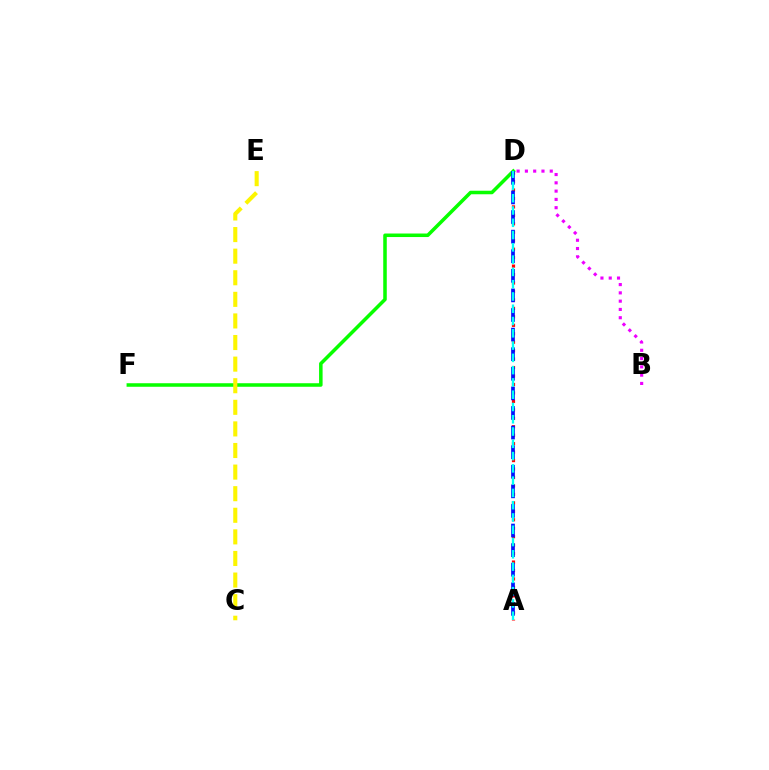{('A', 'D'): [{'color': '#ff0000', 'line_style': 'dotted', 'thickness': 2.3}, {'color': '#0010ff', 'line_style': 'dashed', 'thickness': 2.66}, {'color': '#00fff6', 'line_style': 'dashed', 'thickness': 1.67}], ('D', 'F'): [{'color': '#08ff00', 'line_style': 'solid', 'thickness': 2.54}], ('B', 'D'): [{'color': '#ee00ff', 'line_style': 'dotted', 'thickness': 2.25}], ('C', 'E'): [{'color': '#fcf500', 'line_style': 'dashed', 'thickness': 2.93}]}